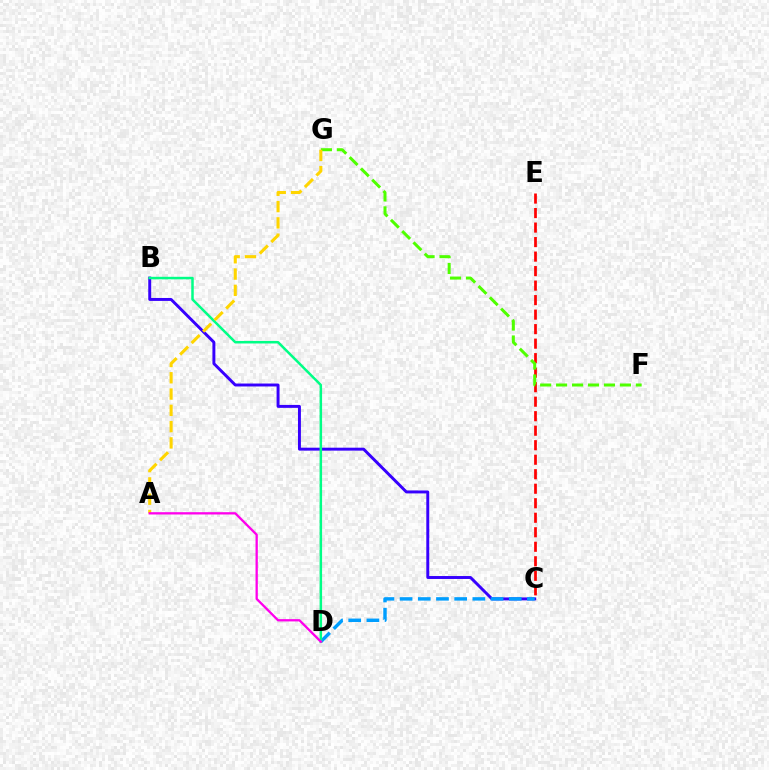{('B', 'C'): [{'color': '#3700ff', 'line_style': 'solid', 'thickness': 2.12}], ('C', 'D'): [{'color': '#009eff', 'line_style': 'dashed', 'thickness': 2.47}], ('C', 'E'): [{'color': '#ff0000', 'line_style': 'dashed', 'thickness': 1.97}], ('B', 'D'): [{'color': '#00ff86', 'line_style': 'solid', 'thickness': 1.8}], ('F', 'G'): [{'color': '#4fff00', 'line_style': 'dashed', 'thickness': 2.17}], ('A', 'G'): [{'color': '#ffd500', 'line_style': 'dashed', 'thickness': 2.21}], ('A', 'D'): [{'color': '#ff00ed', 'line_style': 'solid', 'thickness': 1.65}]}